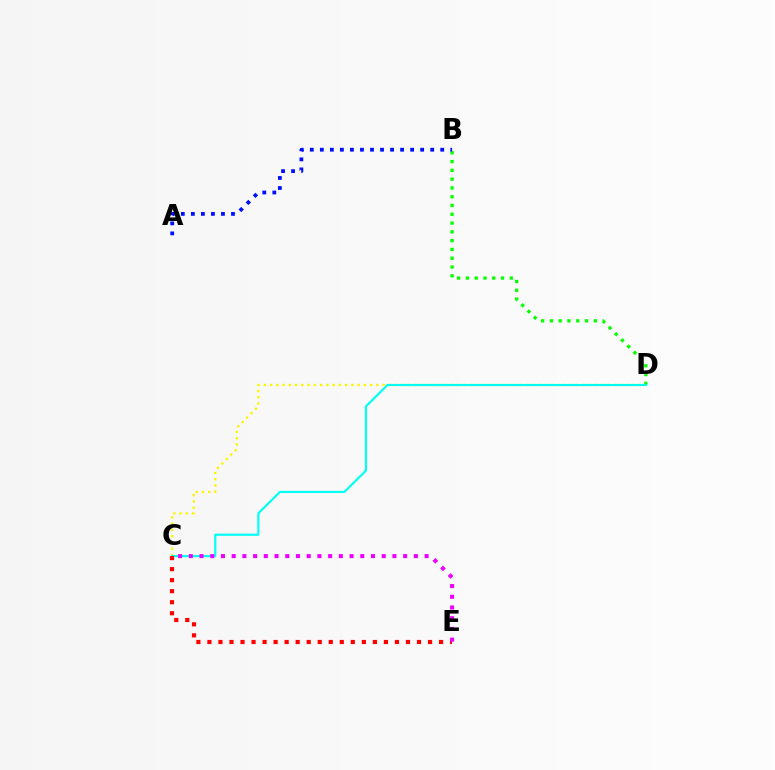{('B', 'D'): [{'color': '#08ff00', 'line_style': 'dotted', 'thickness': 2.39}], ('A', 'B'): [{'color': '#0010ff', 'line_style': 'dotted', 'thickness': 2.73}], ('C', 'D'): [{'color': '#fcf500', 'line_style': 'dotted', 'thickness': 1.7}, {'color': '#00fff6', 'line_style': 'solid', 'thickness': 1.56}], ('C', 'E'): [{'color': '#ff0000', 'line_style': 'dotted', 'thickness': 3.0}, {'color': '#ee00ff', 'line_style': 'dotted', 'thickness': 2.91}]}